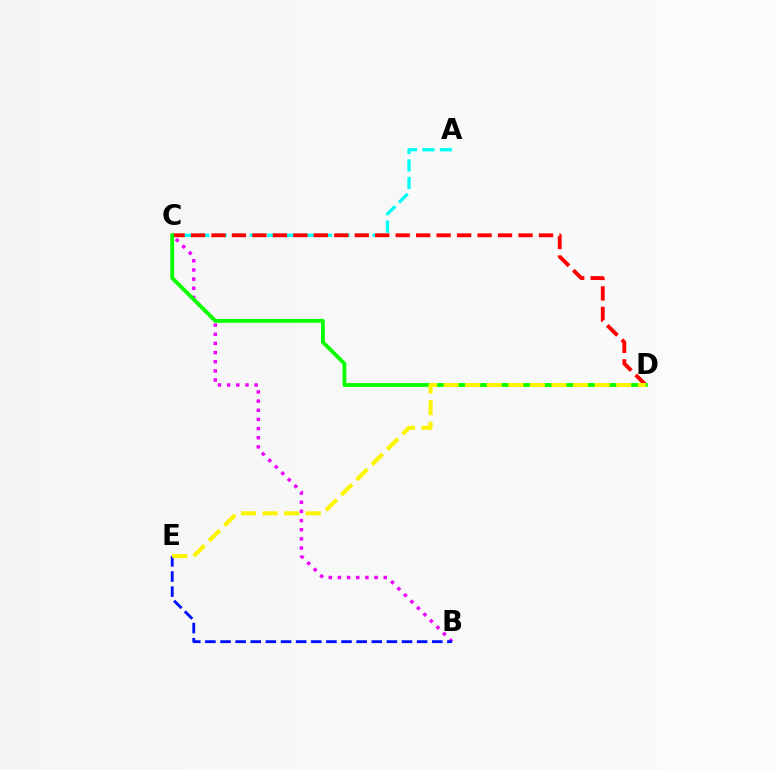{('B', 'C'): [{'color': '#ee00ff', 'line_style': 'dotted', 'thickness': 2.49}], ('A', 'C'): [{'color': '#00fff6', 'line_style': 'dashed', 'thickness': 2.38}], ('C', 'D'): [{'color': '#ff0000', 'line_style': 'dashed', 'thickness': 2.78}, {'color': '#08ff00', 'line_style': 'solid', 'thickness': 2.75}], ('B', 'E'): [{'color': '#0010ff', 'line_style': 'dashed', 'thickness': 2.05}], ('D', 'E'): [{'color': '#fcf500', 'line_style': 'dashed', 'thickness': 2.93}]}